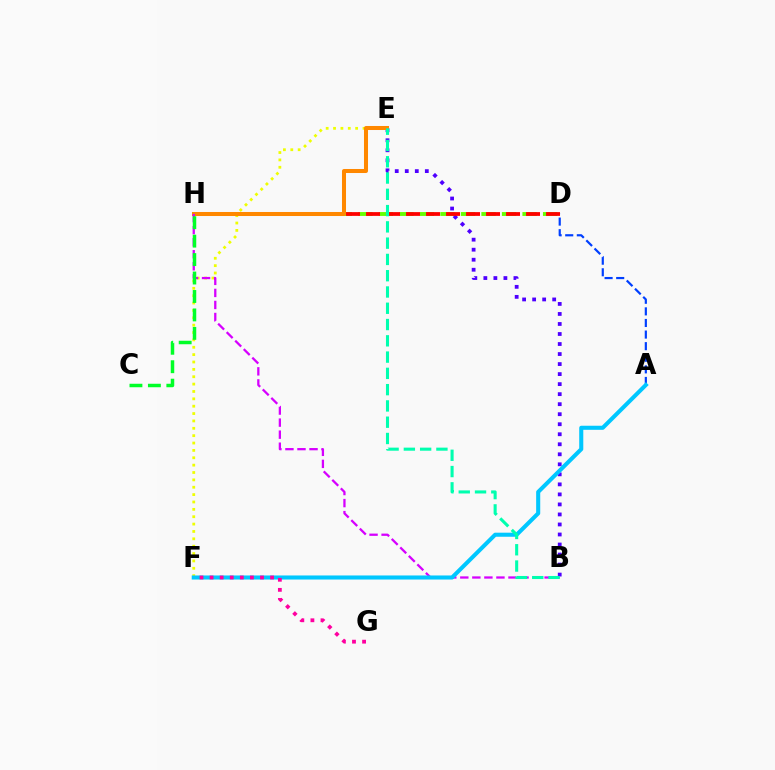{('E', 'F'): [{'color': '#eeff00', 'line_style': 'dotted', 'thickness': 2.0}], ('A', 'D'): [{'color': '#003fff', 'line_style': 'dashed', 'thickness': 1.58}], ('D', 'H'): [{'color': '#66ff00', 'line_style': 'dashed', 'thickness': 2.79}, {'color': '#ff0000', 'line_style': 'dashed', 'thickness': 2.72}], ('B', 'E'): [{'color': '#4f00ff', 'line_style': 'dotted', 'thickness': 2.72}, {'color': '#00ffaf', 'line_style': 'dashed', 'thickness': 2.21}], ('E', 'H'): [{'color': '#ff8800', 'line_style': 'solid', 'thickness': 2.9}], ('B', 'H'): [{'color': '#d600ff', 'line_style': 'dashed', 'thickness': 1.64}], ('A', 'F'): [{'color': '#00c7ff', 'line_style': 'solid', 'thickness': 2.93}], ('C', 'H'): [{'color': '#00ff27', 'line_style': 'dashed', 'thickness': 2.51}], ('F', 'G'): [{'color': '#ff00a0', 'line_style': 'dotted', 'thickness': 2.74}]}